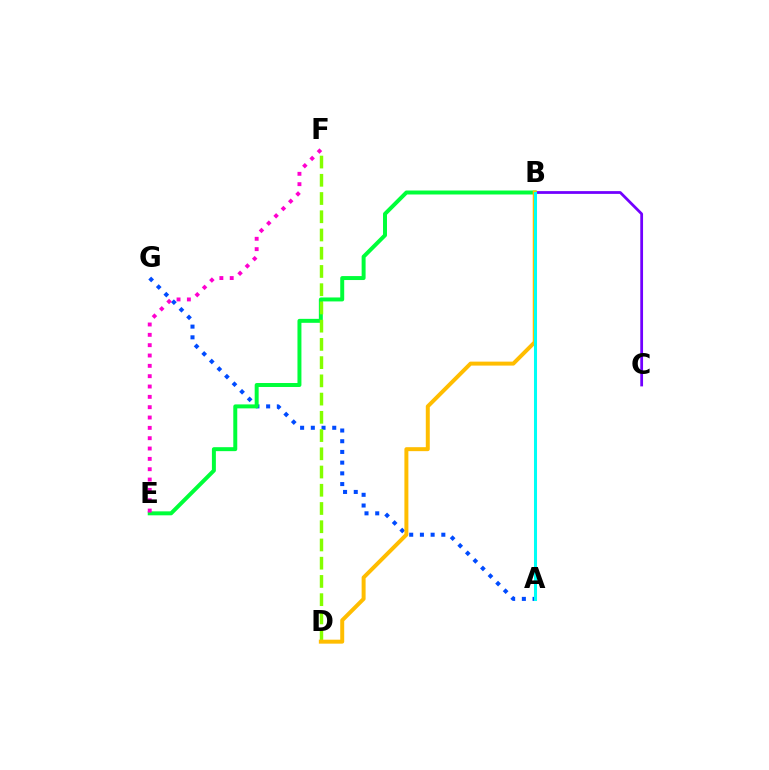{('B', 'C'): [{'color': '#7200ff', 'line_style': 'solid', 'thickness': 1.99}], ('A', 'G'): [{'color': '#004bff', 'line_style': 'dotted', 'thickness': 2.91}], ('B', 'E'): [{'color': '#00ff39', 'line_style': 'solid', 'thickness': 2.85}], ('A', 'B'): [{'color': '#ff0000', 'line_style': 'dotted', 'thickness': 1.85}, {'color': '#00fff6', 'line_style': 'solid', 'thickness': 2.2}], ('D', 'F'): [{'color': '#84ff00', 'line_style': 'dashed', 'thickness': 2.48}], ('B', 'D'): [{'color': '#ffbd00', 'line_style': 'solid', 'thickness': 2.86}], ('E', 'F'): [{'color': '#ff00cf', 'line_style': 'dotted', 'thickness': 2.81}]}